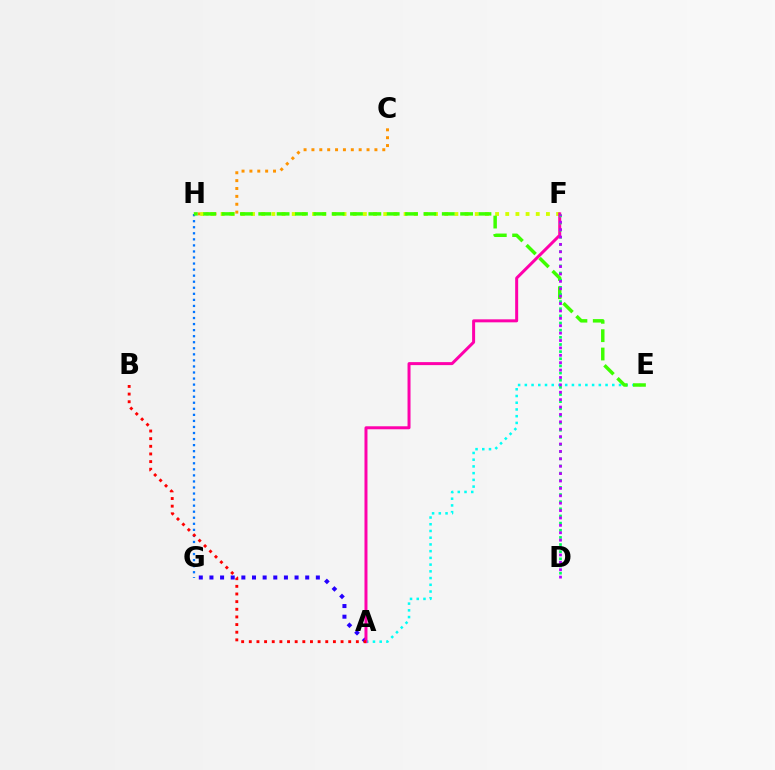{('G', 'H'): [{'color': '#0074ff', 'line_style': 'dotted', 'thickness': 1.64}], ('A', 'G'): [{'color': '#2500ff', 'line_style': 'dotted', 'thickness': 2.89}], ('C', 'H'): [{'color': '#ff9400', 'line_style': 'dotted', 'thickness': 2.14}], ('F', 'H'): [{'color': '#d1ff00', 'line_style': 'dotted', 'thickness': 2.76}], ('A', 'E'): [{'color': '#00fff6', 'line_style': 'dotted', 'thickness': 1.83}], ('A', 'F'): [{'color': '#ff00ac', 'line_style': 'solid', 'thickness': 2.16}], ('E', 'H'): [{'color': '#3dff00', 'line_style': 'dashed', 'thickness': 2.49}], ('D', 'F'): [{'color': '#00ff5c', 'line_style': 'dotted', 'thickness': 1.94}, {'color': '#b900ff', 'line_style': 'dotted', 'thickness': 2.01}], ('A', 'B'): [{'color': '#ff0000', 'line_style': 'dotted', 'thickness': 2.08}]}